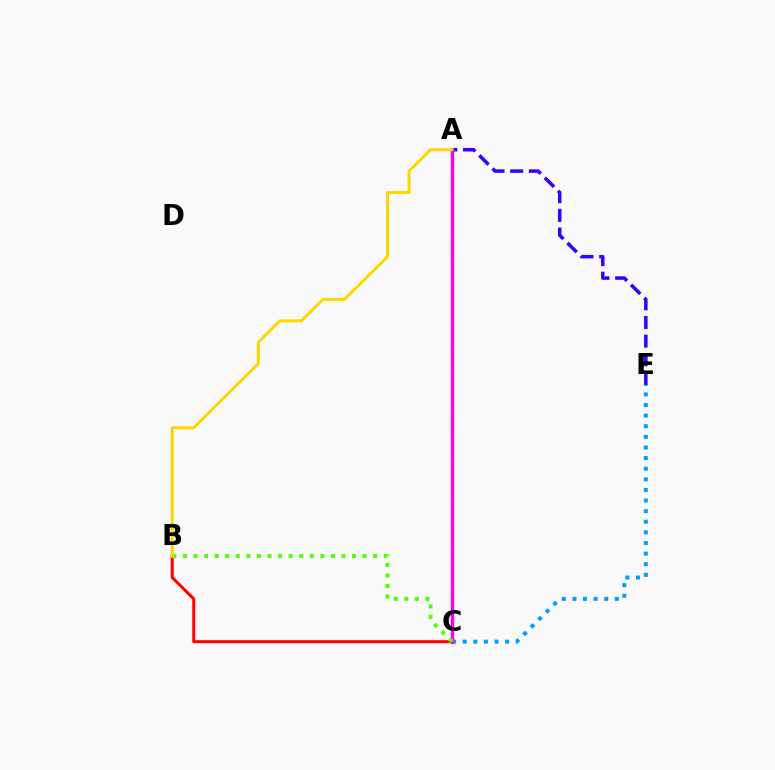{('A', 'C'): [{'color': '#00ff86', 'line_style': 'dashed', 'thickness': 1.71}, {'color': '#ff00ed', 'line_style': 'solid', 'thickness': 2.45}], ('C', 'E'): [{'color': '#009eff', 'line_style': 'dotted', 'thickness': 2.88}], ('B', 'C'): [{'color': '#ff0000', 'line_style': 'solid', 'thickness': 2.16}, {'color': '#4fff00', 'line_style': 'dotted', 'thickness': 2.87}], ('A', 'E'): [{'color': '#3700ff', 'line_style': 'dashed', 'thickness': 2.54}], ('A', 'B'): [{'color': '#ffd500', 'line_style': 'solid', 'thickness': 2.13}]}